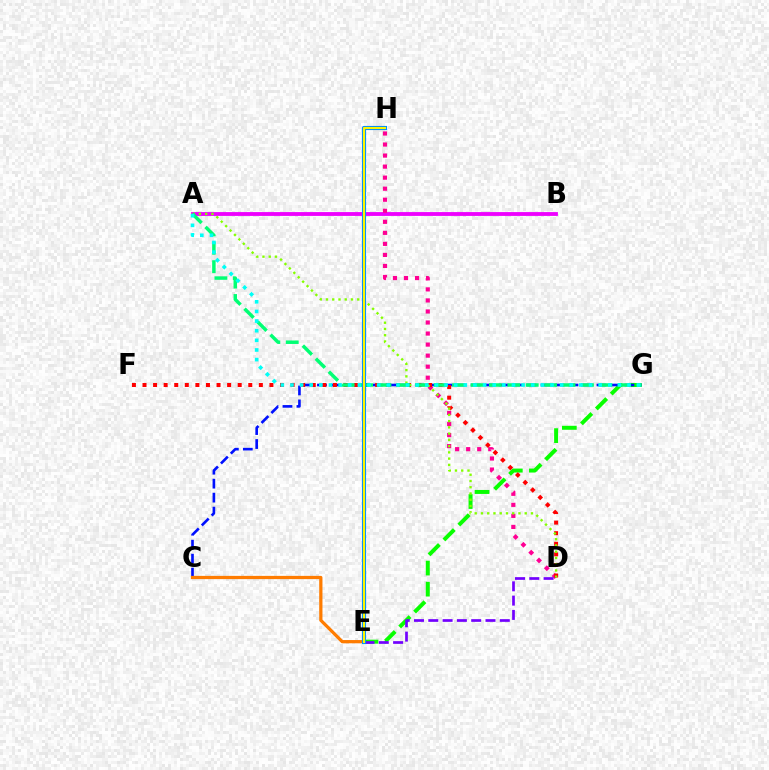{('E', 'G'): [{'color': '#08ff00', 'line_style': 'dashed', 'thickness': 2.86}], ('A', 'B'): [{'color': '#ee00ff', 'line_style': 'solid', 'thickness': 2.76}], ('D', 'H'): [{'color': '#ff0094', 'line_style': 'dotted', 'thickness': 3.0}], ('C', 'G'): [{'color': '#0010ff', 'line_style': 'dashed', 'thickness': 1.9}], ('D', 'F'): [{'color': '#ff0000', 'line_style': 'dotted', 'thickness': 2.87}], ('D', 'E'): [{'color': '#7200ff', 'line_style': 'dashed', 'thickness': 1.94}], ('A', 'D'): [{'color': '#84ff00', 'line_style': 'dotted', 'thickness': 1.7}], ('A', 'G'): [{'color': '#00ff74', 'line_style': 'dashed', 'thickness': 2.5}, {'color': '#00fff6', 'line_style': 'dotted', 'thickness': 2.62}], ('C', 'E'): [{'color': '#ff7c00', 'line_style': 'solid', 'thickness': 2.34}], ('E', 'H'): [{'color': '#008cff', 'line_style': 'solid', 'thickness': 2.97}, {'color': '#fcf500', 'line_style': 'solid', 'thickness': 1.52}]}